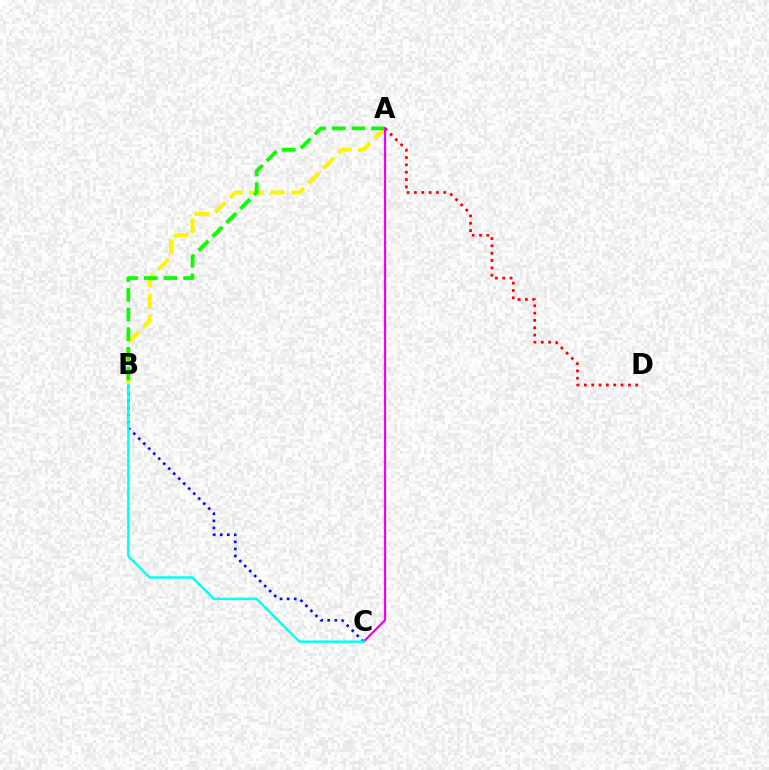{('A', 'B'): [{'color': '#fcf500', 'line_style': 'dashed', 'thickness': 2.87}, {'color': '#08ff00', 'line_style': 'dashed', 'thickness': 2.67}], ('B', 'C'): [{'color': '#0010ff', 'line_style': 'dotted', 'thickness': 1.92}, {'color': '#00fff6', 'line_style': 'solid', 'thickness': 1.75}], ('A', 'D'): [{'color': '#ff0000', 'line_style': 'dotted', 'thickness': 1.99}], ('A', 'C'): [{'color': '#ee00ff', 'line_style': 'solid', 'thickness': 1.6}]}